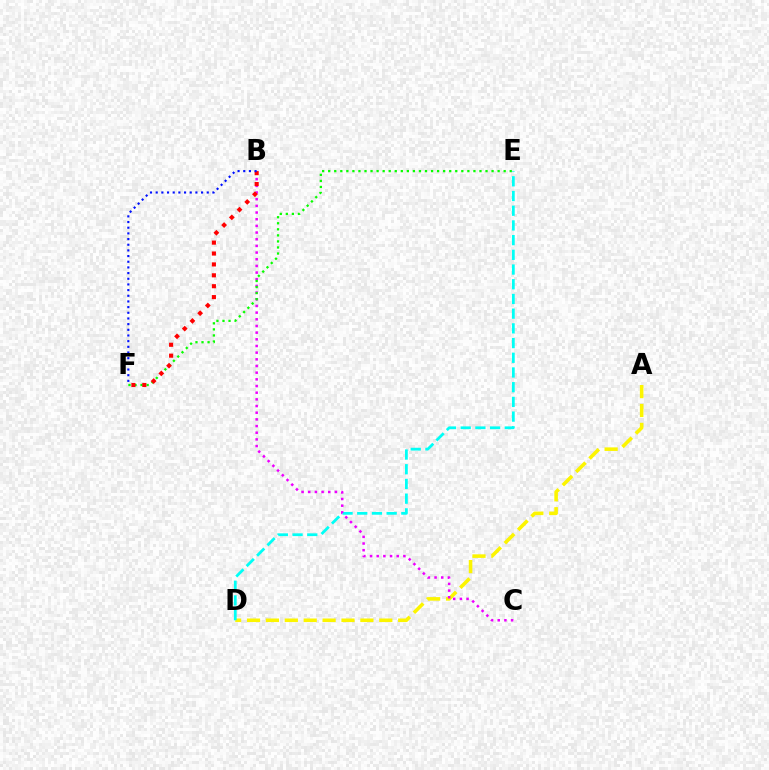{('A', 'D'): [{'color': '#fcf500', 'line_style': 'dashed', 'thickness': 2.57}], ('D', 'E'): [{'color': '#00fff6', 'line_style': 'dashed', 'thickness': 2.0}], ('B', 'C'): [{'color': '#ee00ff', 'line_style': 'dotted', 'thickness': 1.81}], ('E', 'F'): [{'color': '#08ff00', 'line_style': 'dotted', 'thickness': 1.64}], ('B', 'F'): [{'color': '#ff0000', 'line_style': 'dotted', 'thickness': 2.96}, {'color': '#0010ff', 'line_style': 'dotted', 'thickness': 1.54}]}